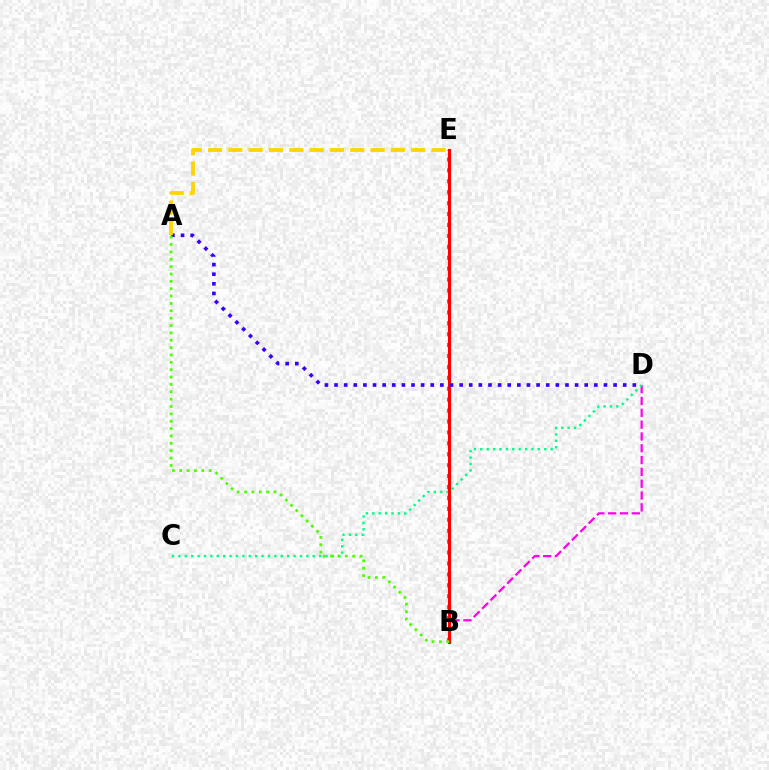{('B', 'E'): [{'color': '#009eff', 'line_style': 'dotted', 'thickness': 2.97}, {'color': '#ff0000', 'line_style': 'solid', 'thickness': 2.23}], ('B', 'D'): [{'color': '#ff00ed', 'line_style': 'dashed', 'thickness': 1.61}], ('C', 'D'): [{'color': '#00ff86', 'line_style': 'dotted', 'thickness': 1.74}], ('A', 'D'): [{'color': '#3700ff', 'line_style': 'dotted', 'thickness': 2.61}], ('A', 'E'): [{'color': '#ffd500', 'line_style': 'dashed', 'thickness': 2.76}], ('A', 'B'): [{'color': '#4fff00', 'line_style': 'dotted', 'thickness': 2.0}]}